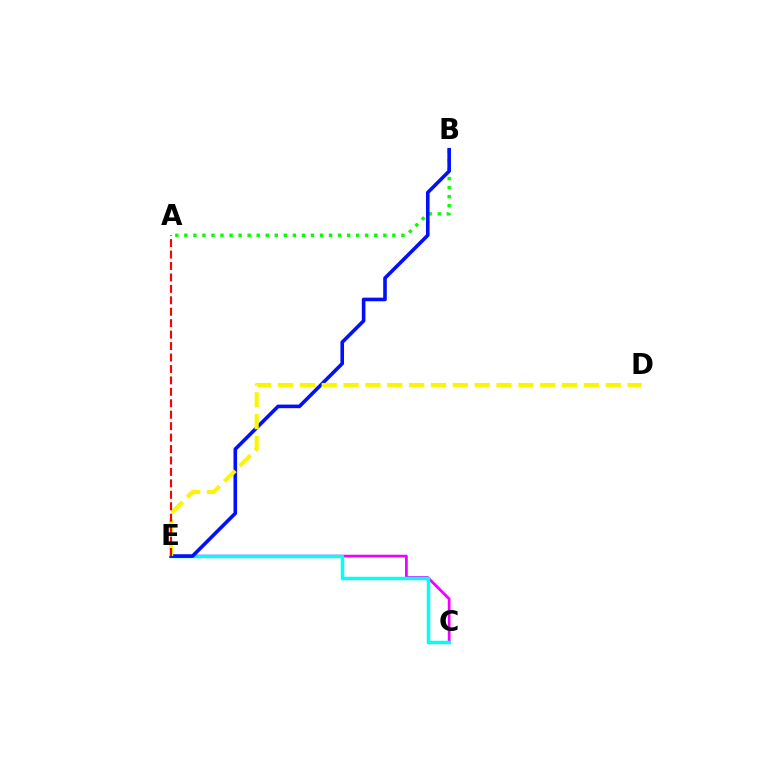{('C', 'E'): [{'color': '#ee00ff', 'line_style': 'solid', 'thickness': 1.98}, {'color': '#00fff6', 'line_style': 'solid', 'thickness': 2.5}], ('A', 'B'): [{'color': '#08ff00', 'line_style': 'dotted', 'thickness': 2.46}], ('B', 'E'): [{'color': '#0010ff', 'line_style': 'solid', 'thickness': 2.59}], ('D', 'E'): [{'color': '#fcf500', 'line_style': 'dashed', 'thickness': 2.97}], ('A', 'E'): [{'color': '#ff0000', 'line_style': 'dashed', 'thickness': 1.55}]}